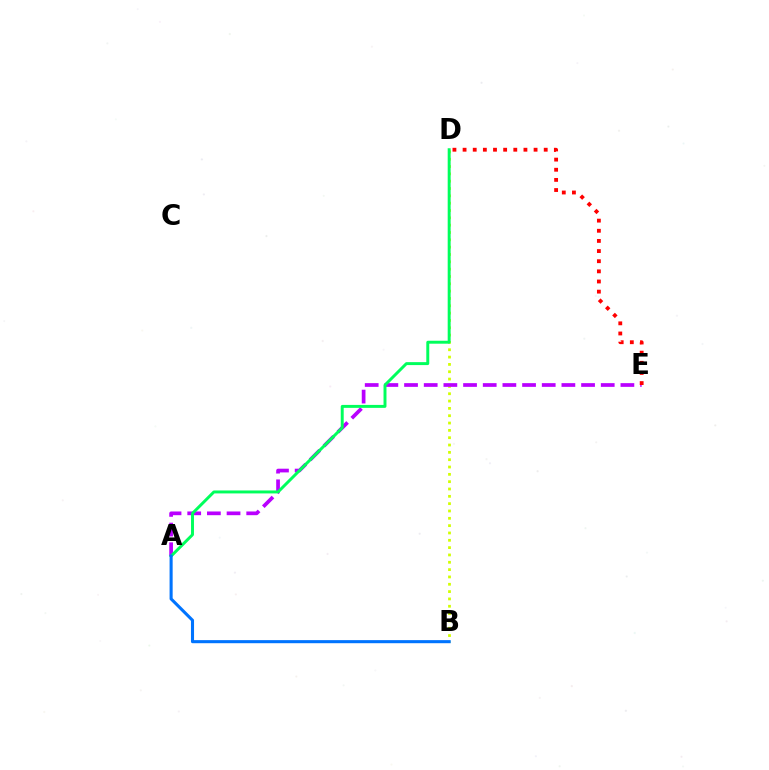{('B', 'D'): [{'color': '#d1ff00', 'line_style': 'dotted', 'thickness': 1.99}], ('A', 'E'): [{'color': '#b900ff', 'line_style': 'dashed', 'thickness': 2.67}], ('D', 'E'): [{'color': '#ff0000', 'line_style': 'dotted', 'thickness': 2.76}], ('A', 'D'): [{'color': '#00ff5c', 'line_style': 'solid', 'thickness': 2.12}], ('A', 'B'): [{'color': '#0074ff', 'line_style': 'solid', 'thickness': 2.22}]}